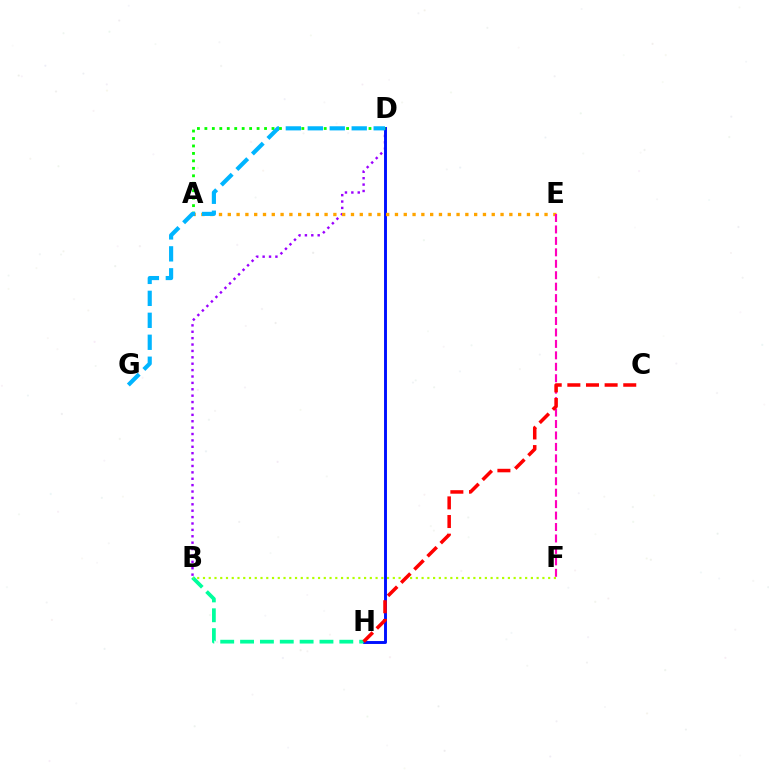{('B', 'D'): [{'color': '#9b00ff', 'line_style': 'dotted', 'thickness': 1.74}], ('D', 'H'): [{'color': '#0010ff', 'line_style': 'solid', 'thickness': 2.1}], ('A', 'D'): [{'color': '#08ff00', 'line_style': 'dotted', 'thickness': 2.03}], ('A', 'E'): [{'color': '#ffa500', 'line_style': 'dotted', 'thickness': 2.39}], ('B', 'H'): [{'color': '#00ff9d', 'line_style': 'dashed', 'thickness': 2.7}], ('D', 'G'): [{'color': '#00b5ff', 'line_style': 'dashed', 'thickness': 2.98}], ('E', 'F'): [{'color': '#ff00bd', 'line_style': 'dashed', 'thickness': 1.55}], ('B', 'F'): [{'color': '#b3ff00', 'line_style': 'dotted', 'thickness': 1.56}], ('C', 'H'): [{'color': '#ff0000', 'line_style': 'dashed', 'thickness': 2.53}]}